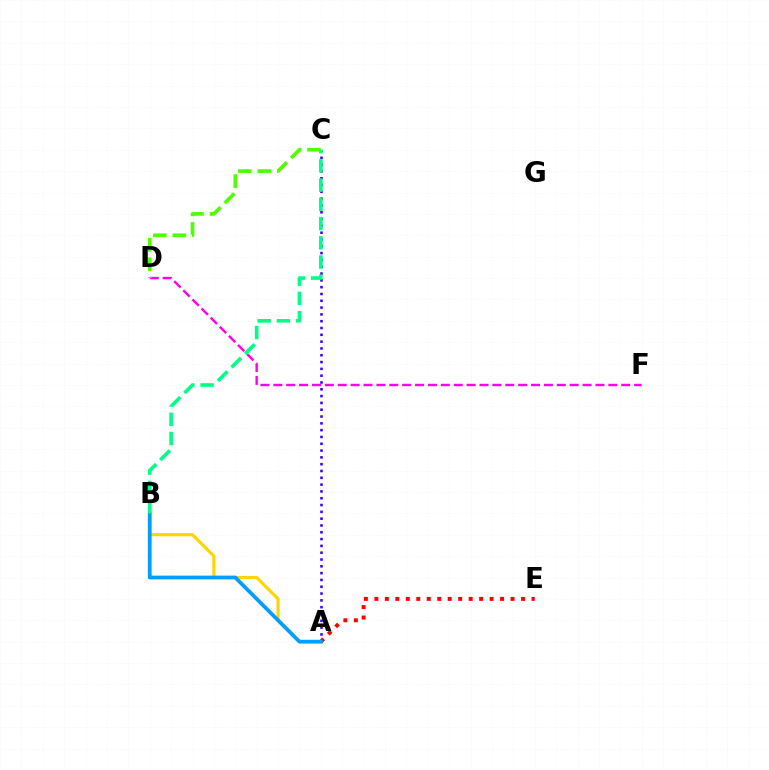{('A', 'C'): [{'color': '#3700ff', 'line_style': 'dotted', 'thickness': 1.85}], ('D', 'F'): [{'color': '#ff00ed', 'line_style': 'dashed', 'thickness': 1.75}], ('A', 'B'): [{'color': '#ffd500', 'line_style': 'solid', 'thickness': 2.25}, {'color': '#009eff', 'line_style': 'solid', 'thickness': 2.71}], ('A', 'E'): [{'color': '#ff0000', 'line_style': 'dotted', 'thickness': 2.85}], ('C', 'D'): [{'color': '#4fff00', 'line_style': 'dashed', 'thickness': 2.65}], ('B', 'C'): [{'color': '#00ff86', 'line_style': 'dashed', 'thickness': 2.61}]}